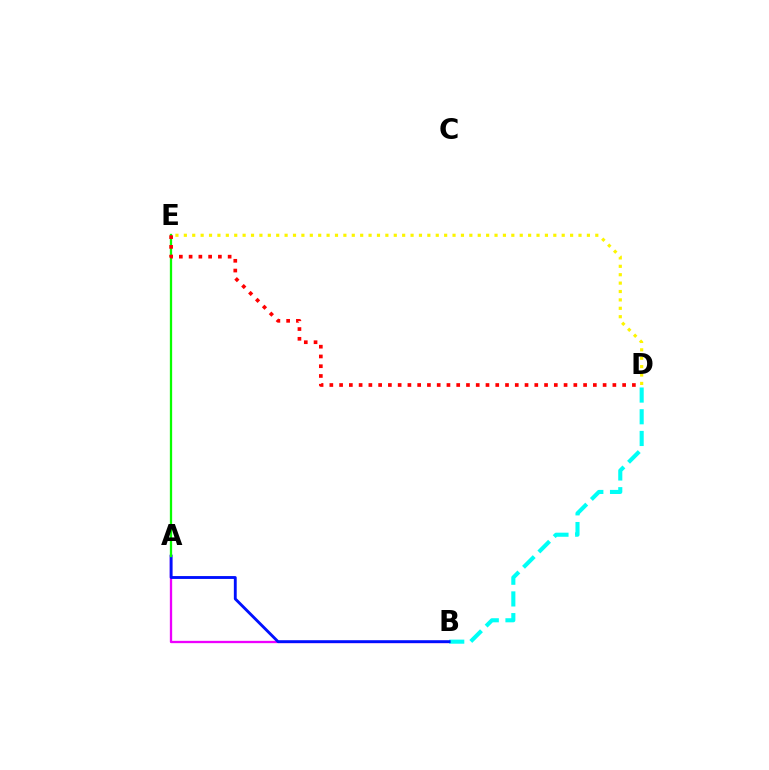{('D', 'E'): [{'color': '#fcf500', 'line_style': 'dotted', 'thickness': 2.28}, {'color': '#ff0000', 'line_style': 'dotted', 'thickness': 2.65}], ('A', 'B'): [{'color': '#ee00ff', 'line_style': 'solid', 'thickness': 1.66}, {'color': '#0010ff', 'line_style': 'solid', 'thickness': 2.06}], ('B', 'D'): [{'color': '#00fff6', 'line_style': 'dashed', 'thickness': 2.95}], ('A', 'E'): [{'color': '#08ff00', 'line_style': 'solid', 'thickness': 1.65}]}